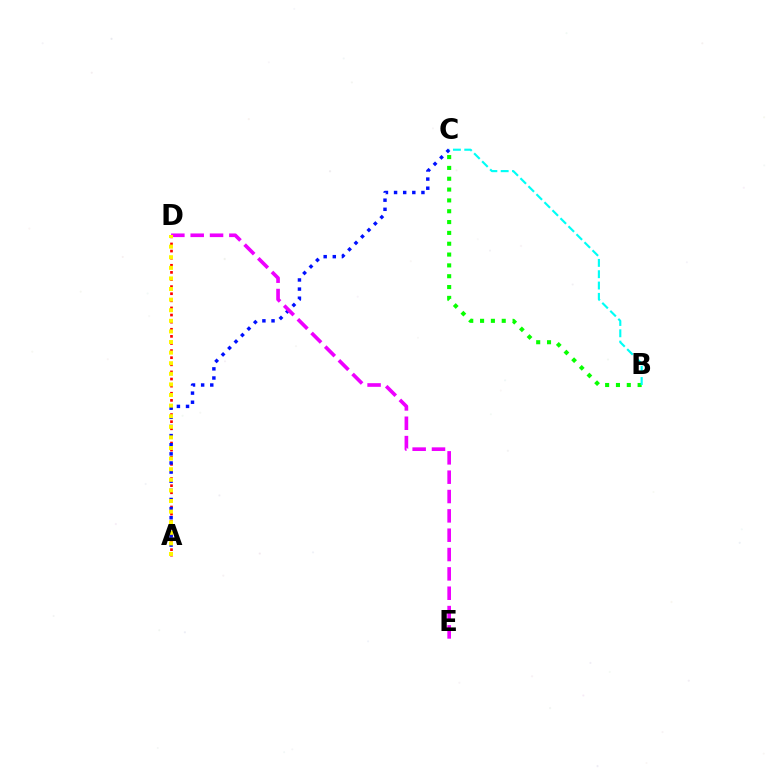{('A', 'D'): [{'color': '#ff0000', 'line_style': 'dotted', 'thickness': 1.93}, {'color': '#fcf500', 'line_style': 'dotted', 'thickness': 2.88}], ('B', 'C'): [{'color': '#08ff00', 'line_style': 'dotted', 'thickness': 2.94}, {'color': '#00fff6', 'line_style': 'dashed', 'thickness': 1.54}], ('A', 'C'): [{'color': '#0010ff', 'line_style': 'dotted', 'thickness': 2.48}], ('D', 'E'): [{'color': '#ee00ff', 'line_style': 'dashed', 'thickness': 2.63}]}